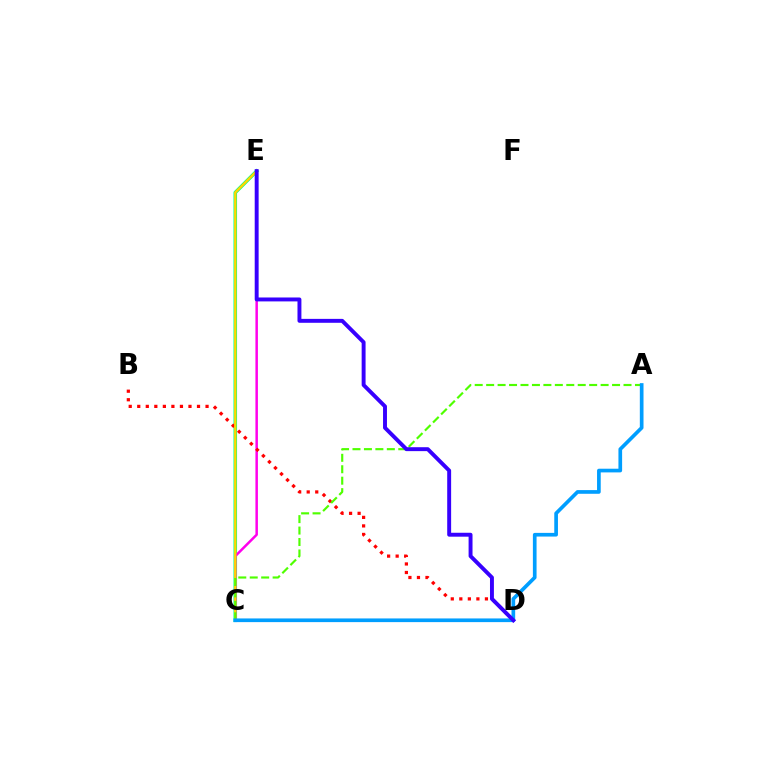{('C', 'E'): [{'color': '#00ff86', 'line_style': 'solid', 'thickness': 2.56}, {'color': '#ff00ed', 'line_style': 'solid', 'thickness': 1.8}, {'color': '#ffd500', 'line_style': 'solid', 'thickness': 1.7}], ('B', 'D'): [{'color': '#ff0000', 'line_style': 'dotted', 'thickness': 2.32}], ('A', 'C'): [{'color': '#4fff00', 'line_style': 'dashed', 'thickness': 1.55}, {'color': '#009eff', 'line_style': 'solid', 'thickness': 2.65}], ('D', 'E'): [{'color': '#3700ff', 'line_style': 'solid', 'thickness': 2.82}]}